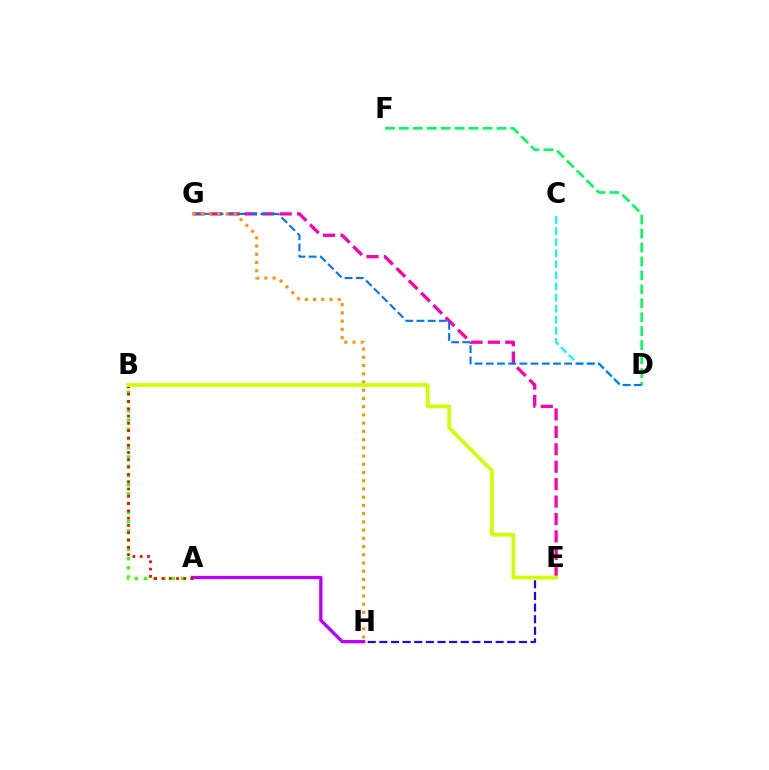{('A', 'B'): [{'color': '#3dff00', 'line_style': 'dotted', 'thickness': 2.51}, {'color': '#ff0000', 'line_style': 'dotted', 'thickness': 1.98}], ('D', 'F'): [{'color': '#00ff5c', 'line_style': 'dashed', 'thickness': 1.89}], ('A', 'H'): [{'color': '#b900ff', 'line_style': 'solid', 'thickness': 2.37}], ('C', 'D'): [{'color': '#00fff6', 'line_style': 'dashed', 'thickness': 1.51}], ('E', 'H'): [{'color': '#2500ff', 'line_style': 'dashed', 'thickness': 1.58}], ('E', 'G'): [{'color': '#ff00ac', 'line_style': 'dashed', 'thickness': 2.37}], ('D', 'G'): [{'color': '#0074ff', 'line_style': 'dashed', 'thickness': 1.52}], ('G', 'H'): [{'color': '#ff9400', 'line_style': 'dotted', 'thickness': 2.24}], ('B', 'E'): [{'color': '#d1ff00', 'line_style': 'solid', 'thickness': 2.67}]}